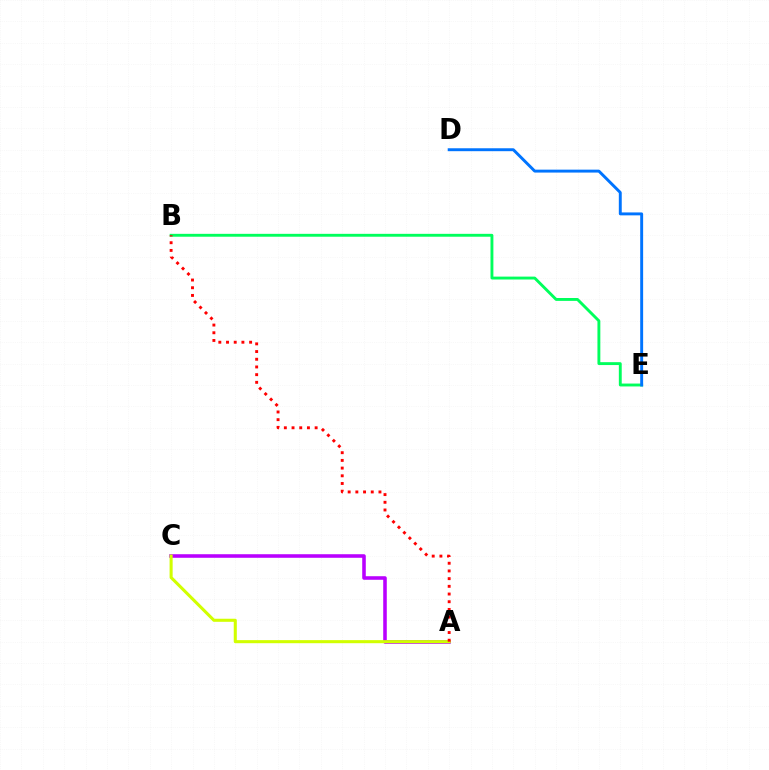{('B', 'E'): [{'color': '#00ff5c', 'line_style': 'solid', 'thickness': 2.08}], ('D', 'E'): [{'color': '#0074ff', 'line_style': 'solid', 'thickness': 2.1}], ('A', 'C'): [{'color': '#b900ff', 'line_style': 'solid', 'thickness': 2.56}, {'color': '#d1ff00', 'line_style': 'solid', 'thickness': 2.21}], ('A', 'B'): [{'color': '#ff0000', 'line_style': 'dotted', 'thickness': 2.09}]}